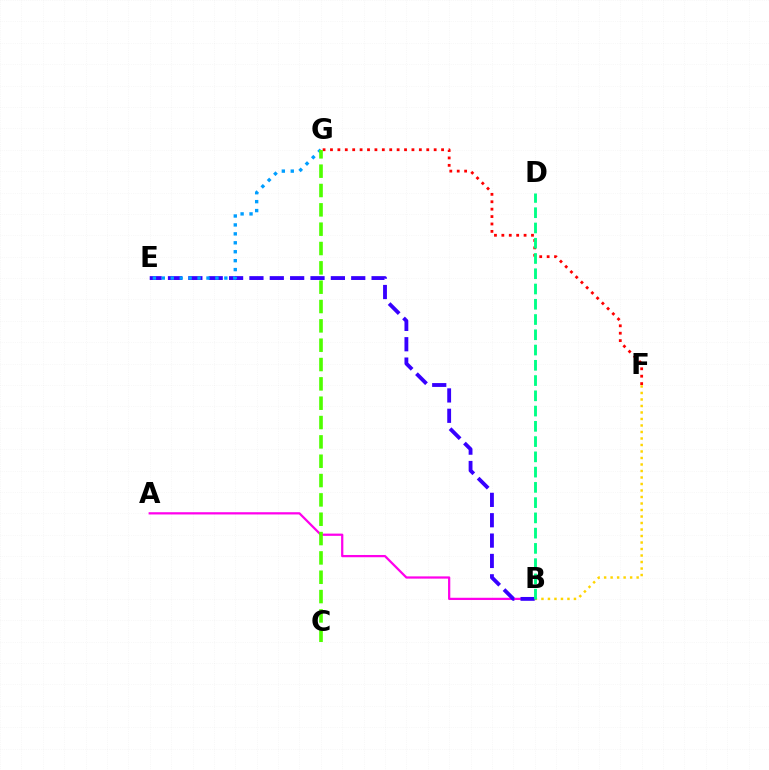{('B', 'F'): [{'color': '#ffd500', 'line_style': 'dotted', 'thickness': 1.77}], ('A', 'B'): [{'color': '#ff00ed', 'line_style': 'solid', 'thickness': 1.62}], ('B', 'E'): [{'color': '#3700ff', 'line_style': 'dashed', 'thickness': 2.77}], ('F', 'G'): [{'color': '#ff0000', 'line_style': 'dotted', 'thickness': 2.01}], ('B', 'D'): [{'color': '#00ff86', 'line_style': 'dashed', 'thickness': 2.07}], ('E', 'G'): [{'color': '#009eff', 'line_style': 'dotted', 'thickness': 2.43}], ('C', 'G'): [{'color': '#4fff00', 'line_style': 'dashed', 'thickness': 2.63}]}